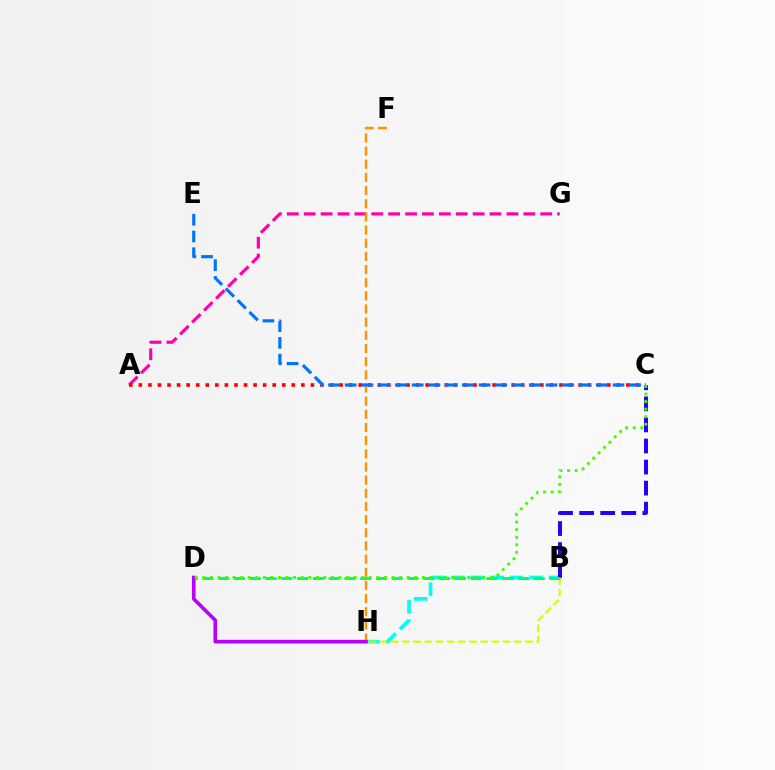{('A', 'G'): [{'color': '#ff00ac', 'line_style': 'dashed', 'thickness': 2.3}], ('F', 'H'): [{'color': '#ff9400', 'line_style': 'dashed', 'thickness': 1.79}], ('B', 'H'): [{'color': '#00fff6', 'line_style': 'dashed', 'thickness': 2.65}, {'color': '#d1ff00', 'line_style': 'dashed', 'thickness': 1.52}], ('B', 'C'): [{'color': '#2500ff', 'line_style': 'dashed', 'thickness': 2.86}], ('A', 'C'): [{'color': '#ff0000', 'line_style': 'dotted', 'thickness': 2.6}], ('B', 'D'): [{'color': '#00ff5c', 'line_style': 'dashed', 'thickness': 2.14}], ('D', 'H'): [{'color': '#b900ff', 'line_style': 'solid', 'thickness': 2.62}], ('C', 'E'): [{'color': '#0074ff', 'line_style': 'dashed', 'thickness': 2.27}], ('C', 'D'): [{'color': '#3dff00', 'line_style': 'dotted', 'thickness': 2.06}]}